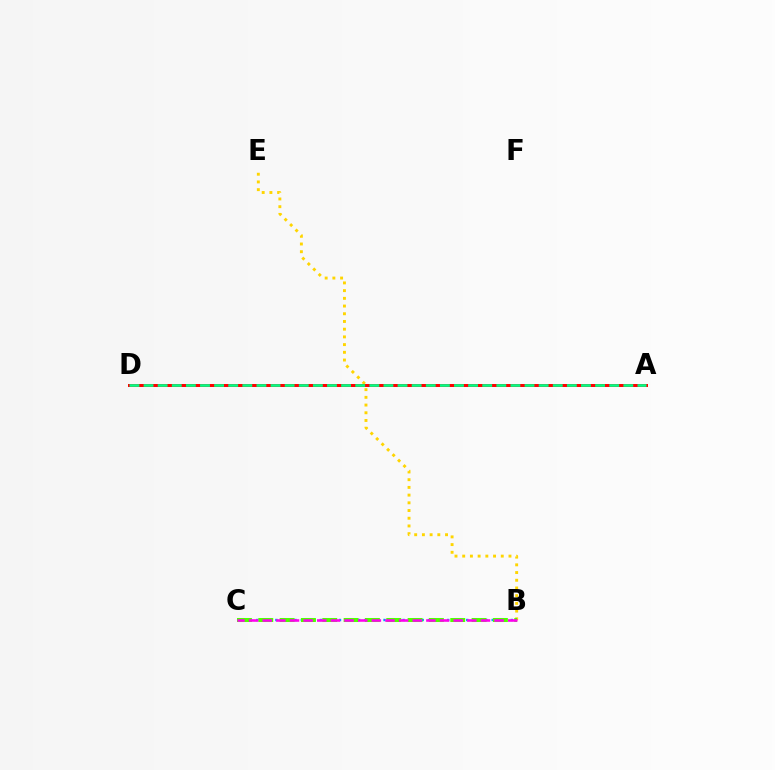{('A', 'D'): [{'color': '#3700ff', 'line_style': 'solid', 'thickness': 2.14}, {'color': '#ff0000', 'line_style': 'solid', 'thickness': 2.15}, {'color': '#00ff86', 'line_style': 'dashed', 'thickness': 1.92}], ('B', 'E'): [{'color': '#ffd500', 'line_style': 'dotted', 'thickness': 2.1}], ('B', 'C'): [{'color': '#009eff', 'line_style': 'dotted', 'thickness': 1.73}, {'color': '#4fff00', 'line_style': 'dashed', 'thickness': 2.9}, {'color': '#ff00ed', 'line_style': 'dashed', 'thickness': 1.85}]}